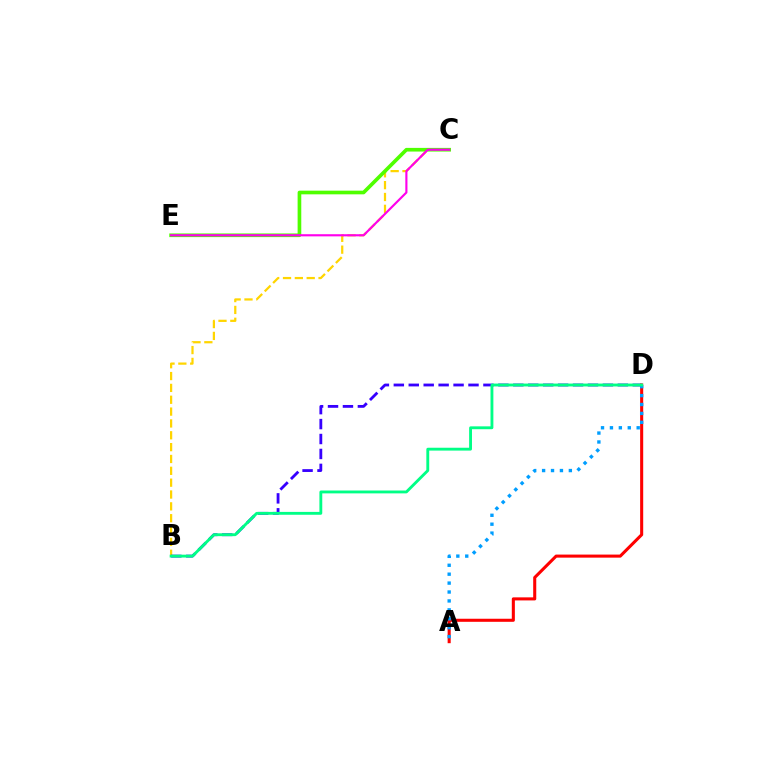{('B', 'C'): [{'color': '#ffd500', 'line_style': 'dashed', 'thickness': 1.61}], ('B', 'D'): [{'color': '#3700ff', 'line_style': 'dashed', 'thickness': 2.03}, {'color': '#00ff86', 'line_style': 'solid', 'thickness': 2.06}], ('C', 'E'): [{'color': '#4fff00', 'line_style': 'solid', 'thickness': 2.64}, {'color': '#ff00ed', 'line_style': 'solid', 'thickness': 1.54}], ('A', 'D'): [{'color': '#ff0000', 'line_style': 'solid', 'thickness': 2.21}, {'color': '#009eff', 'line_style': 'dotted', 'thickness': 2.42}]}